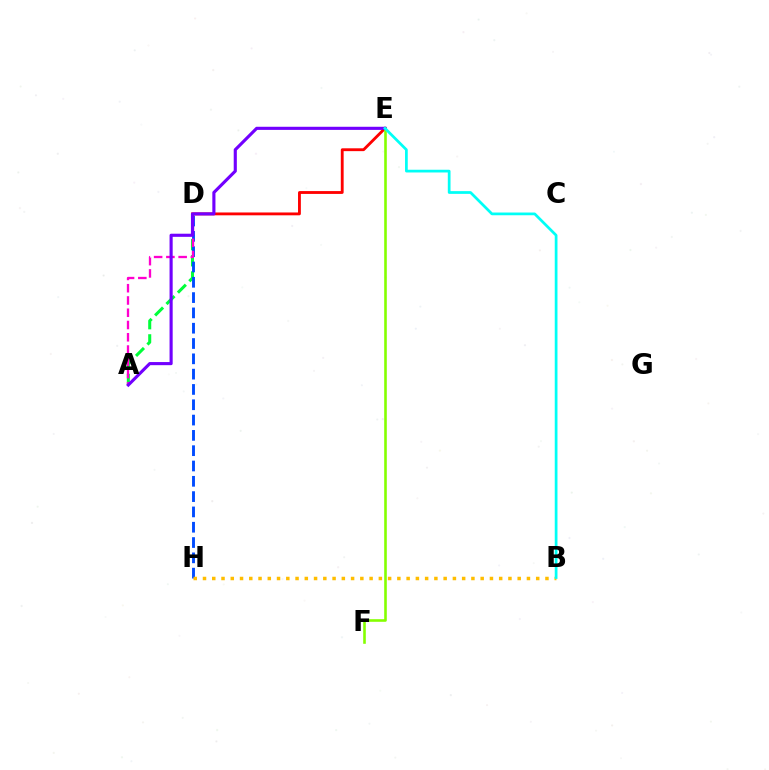{('A', 'D'): [{'color': '#00ff39', 'line_style': 'dashed', 'thickness': 2.19}, {'color': '#ff00cf', 'line_style': 'dashed', 'thickness': 1.67}], ('D', 'H'): [{'color': '#004bff', 'line_style': 'dashed', 'thickness': 2.08}], ('D', 'E'): [{'color': '#ff0000', 'line_style': 'solid', 'thickness': 2.04}], ('B', 'H'): [{'color': '#ffbd00', 'line_style': 'dotted', 'thickness': 2.51}], ('E', 'F'): [{'color': '#84ff00', 'line_style': 'solid', 'thickness': 1.87}], ('A', 'E'): [{'color': '#7200ff', 'line_style': 'solid', 'thickness': 2.25}], ('B', 'E'): [{'color': '#00fff6', 'line_style': 'solid', 'thickness': 1.97}]}